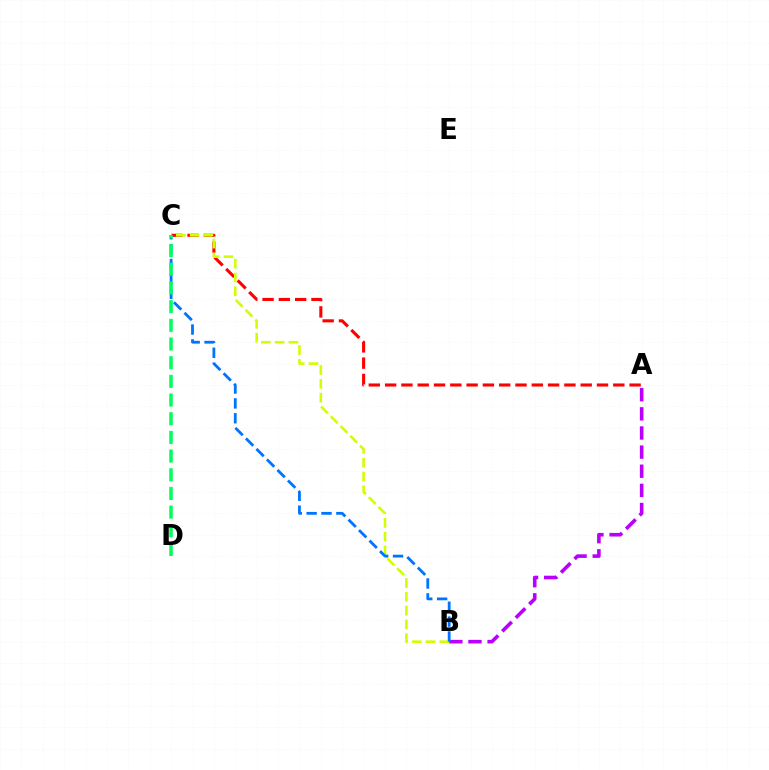{('A', 'B'): [{'color': '#b900ff', 'line_style': 'dashed', 'thickness': 2.6}], ('A', 'C'): [{'color': '#ff0000', 'line_style': 'dashed', 'thickness': 2.21}], ('B', 'C'): [{'color': '#d1ff00', 'line_style': 'dashed', 'thickness': 1.87}, {'color': '#0074ff', 'line_style': 'dashed', 'thickness': 2.02}], ('C', 'D'): [{'color': '#00ff5c', 'line_style': 'dashed', 'thickness': 2.54}]}